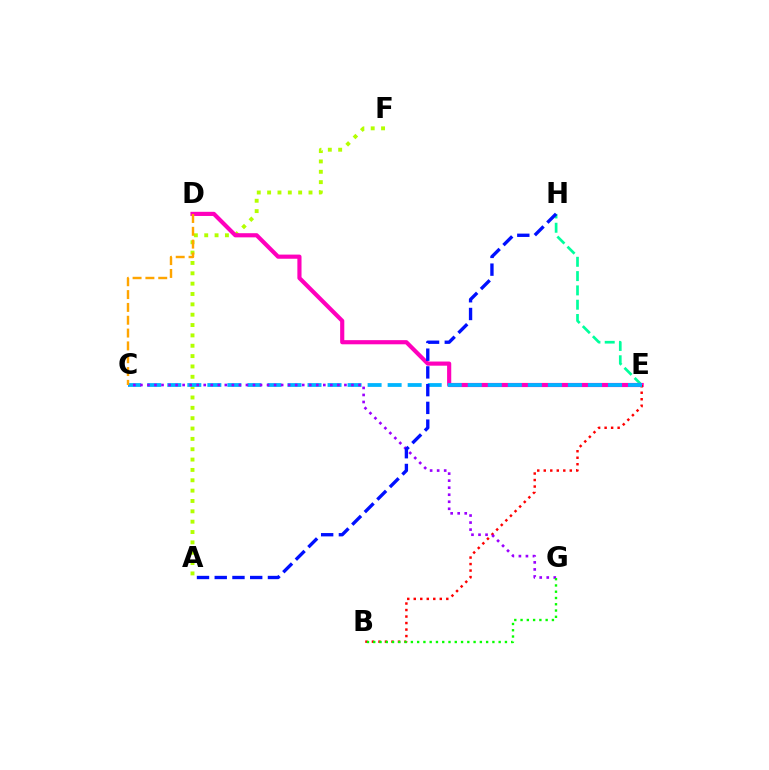{('A', 'F'): [{'color': '#b3ff00', 'line_style': 'dotted', 'thickness': 2.81}], ('E', 'H'): [{'color': '#00ff9d', 'line_style': 'dashed', 'thickness': 1.94}], ('D', 'E'): [{'color': '#ff00bd', 'line_style': 'solid', 'thickness': 2.99}], ('B', 'E'): [{'color': '#ff0000', 'line_style': 'dotted', 'thickness': 1.77}], ('C', 'E'): [{'color': '#00b5ff', 'line_style': 'dashed', 'thickness': 2.72}], ('C', 'G'): [{'color': '#9b00ff', 'line_style': 'dotted', 'thickness': 1.91}], ('C', 'D'): [{'color': '#ffa500', 'line_style': 'dashed', 'thickness': 1.74}], ('A', 'H'): [{'color': '#0010ff', 'line_style': 'dashed', 'thickness': 2.41}], ('B', 'G'): [{'color': '#08ff00', 'line_style': 'dotted', 'thickness': 1.7}]}